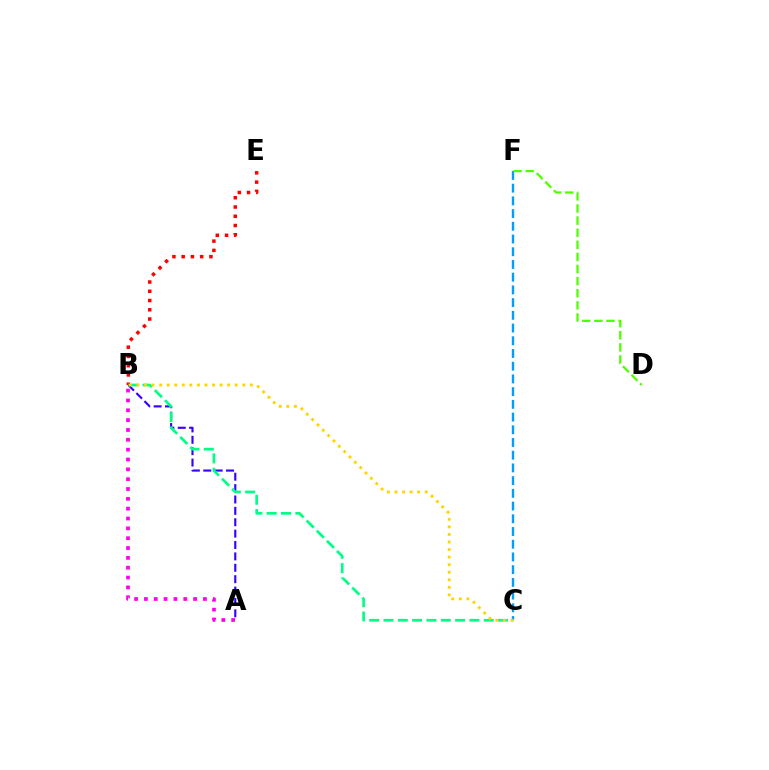{('C', 'F'): [{'color': '#009eff', 'line_style': 'dashed', 'thickness': 1.73}], ('A', 'B'): [{'color': '#3700ff', 'line_style': 'dashed', 'thickness': 1.55}, {'color': '#ff00ed', 'line_style': 'dotted', 'thickness': 2.67}], ('B', 'E'): [{'color': '#ff0000', 'line_style': 'dotted', 'thickness': 2.51}], ('D', 'F'): [{'color': '#4fff00', 'line_style': 'dashed', 'thickness': 1.65}], ('B', 'C'): [{'color': '#00ff86', 'line_style': 'dashed', 'thickness': 1.95}, {'color': '#ffd500', 'line_style': 'dotted', 'thickness': 2.05}]}